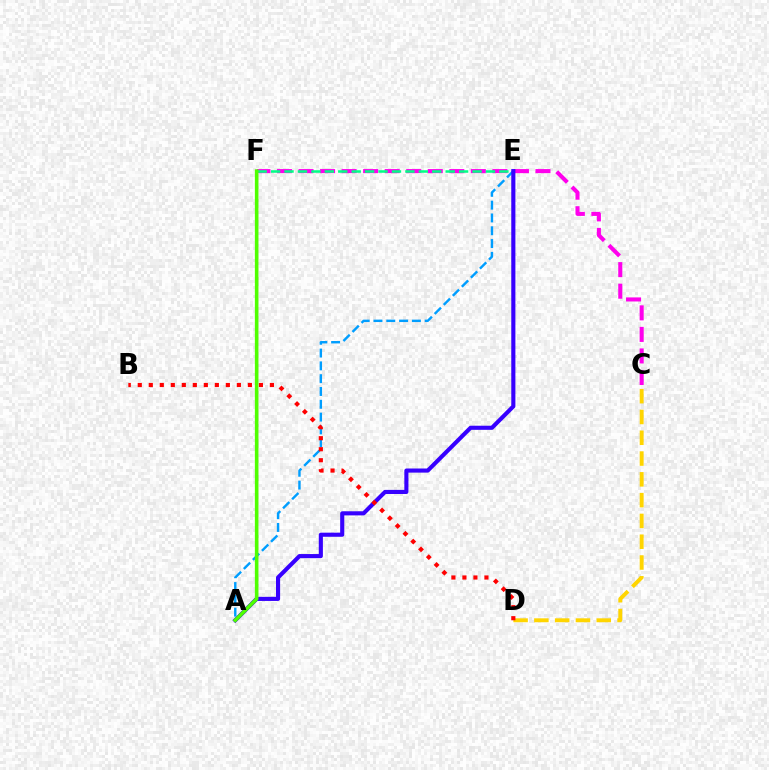{('A', 'E'): [{'color': '#009eff', 'line_style': 'dashed', 'thickness': 1.74}, {'color': '#3700ff', 'line_style': 'solid', 'thickness': 2.96}], ('C', 'D'): [{'color': '#ffd500', 'line_style': 'dashed', 'thickness': 2.82}], ('C', 'F'): [{'color': '#ff00ed', 'line_style': 'dashed', 'thickness': 2.93}], ('E', 'F'): [{'color': '#00ff86', 'line_style': 'dashed', 'thickness': 1.82}], ('B', 'D'): [{'color': '#ff0000', 'line_style': 'dotted', 'thickness': 2.99}], ('A', 'F'): [{'color': '#4fff00', 'line_style': 'solid', 'thickness': 2.6}]}